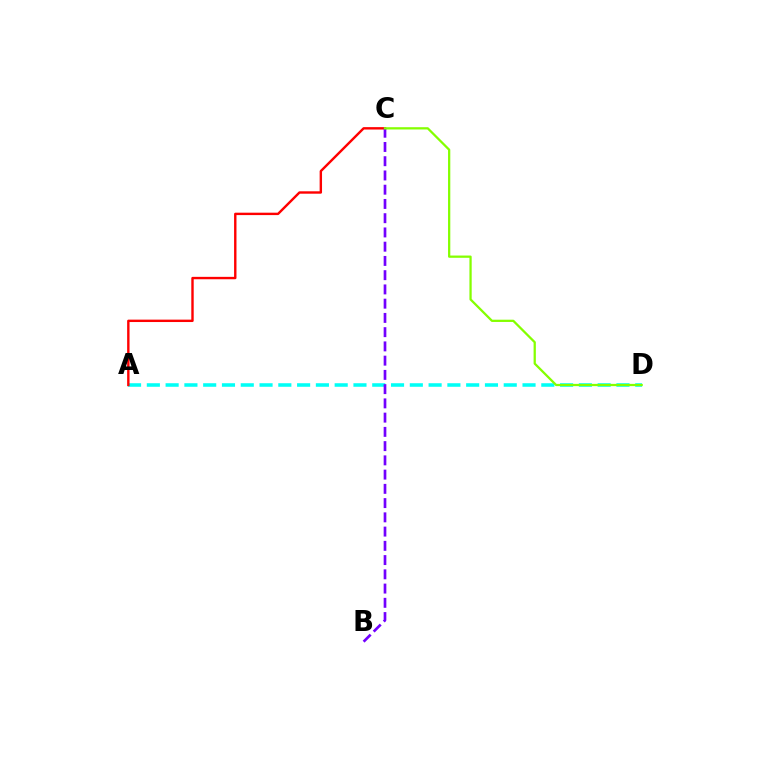{('A', 'D'): [{'color': '#00fff6', 'line_style': 'dashed', 'thickness': 2.55}], ('A', 'C'): [{'color': '#ff0000', 'line_style': 'solid', 'thickness': 1.73}], ('B', 'C'): [{'color': '#7200ff', 'line_style': 'dashed', 'thickness': 1.94}], ('C', 'D'): [{'color': '#84ff00', 'line_style': 'solid', 'thickness': 1.63}]}